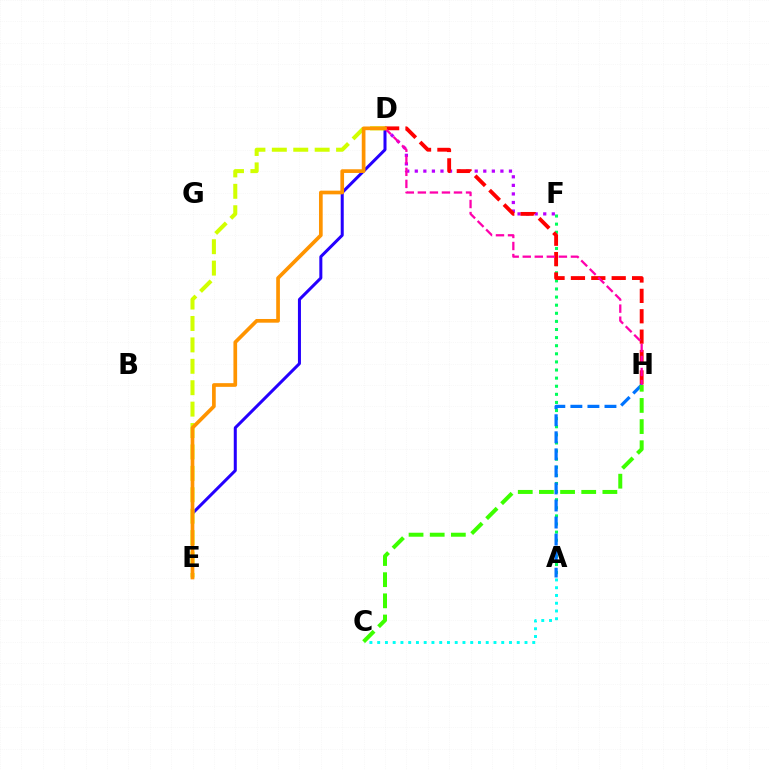{('A', 'F'): [{'color': '#00ff5c', 'line_style': 'dotted', 'thickness': 2.2}], ('A', 'C'): [{'color': '#00fff6', 'line_style': 'dotted', 'thickness': 2.11}], ('D', 'F'): [{'color': '#b900ff', 'line_style': 'dotted', 'thickness': 2.33}], ('D', 'E'): [{'color': '#2500ff', 'line_style': 'solid', 'thickness': 2.18}, {'color': '#d1ff00', 'line_style': 'dashed', 'thickness': 2.91}, {'color': '#ff9400', 'line_style': 'solid', 'thickness': 2.66}], ('D', 'H'): [{'color': '#ff0000', 'line_style': 'dashed', 'thickness': 2.77}, {'color': '#ff00ac', 'line_style': 'dashed', 'thickness': 1.64}], ('A', 'H'): [{'color': '#0074ff', 'line_style': 'dashed', 'thickness': 2.32}], ('C', 'H'): [{'color': '#3dff00', 'line_style': 'dashed', 'thickness': 2.87}]}